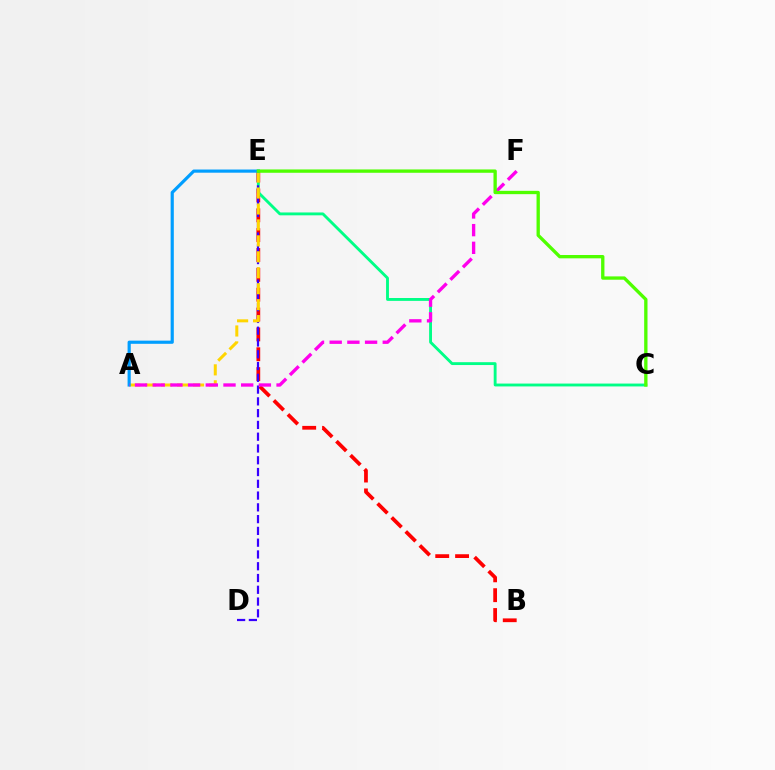{('B', 'E'): [{'color': '#ff0000', 'line_style': 'dashed', 'thickness': 2.7}], ('C', 'E'): [{'color': '#00ff86', 'line_style': 'solid', 'thickness': 2.06}, {'color': '#4fff00', 'line_style': 'solid', 'thickness': 2.39}], ('D', 'E'): [{'color': '#3700ff', 'line_style': 'dashed', 'thickness': 1.6}], ('A', 'E'): [{'color': '#ffd500', 'line_style': 'dashed', 'thickness': 2.17}, {'color': '#009eff', 'line_style': 'solid', 'thickness': 2.28}], ('A', 'F'): [{'color': '#ff00ed', 'line_style': 'dashed', 'thickness': 2.4}]}